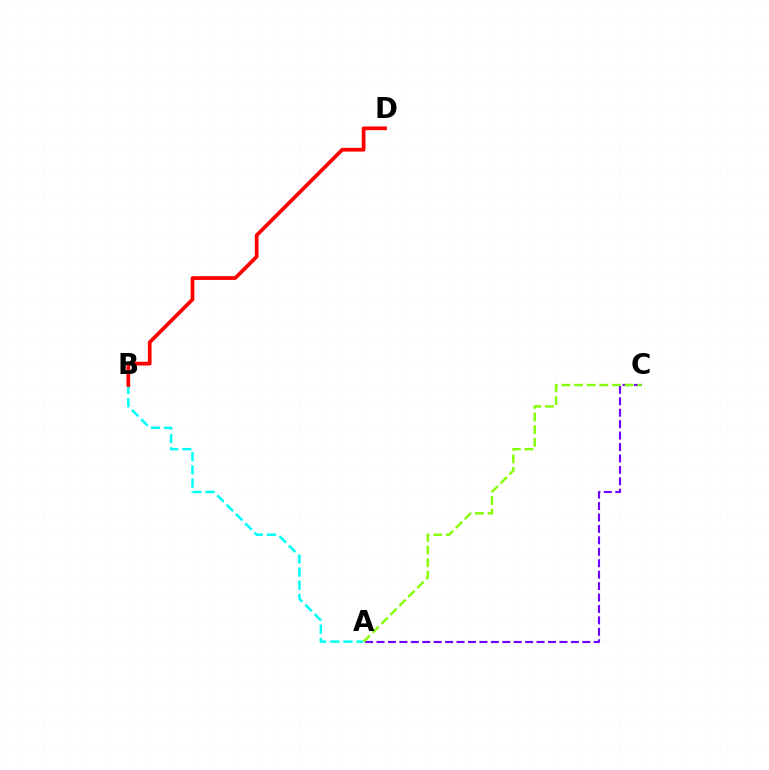{('A', 'C'): [{'color': '#7200ff', 'line_style': 'dashed', 'thickness': 1.55}, {'color': '#84ff00', 'line_style': 'dashed', 'thickness': 1.72}], ('A', 'B'): [{'color': '#00fff6', 'line_style': 'dashed', 'thickness': 1.79}], ('B', 'D'): [{'color': '#ff0000', 'line_style': 'solid', 'thickness': 2.68}]}